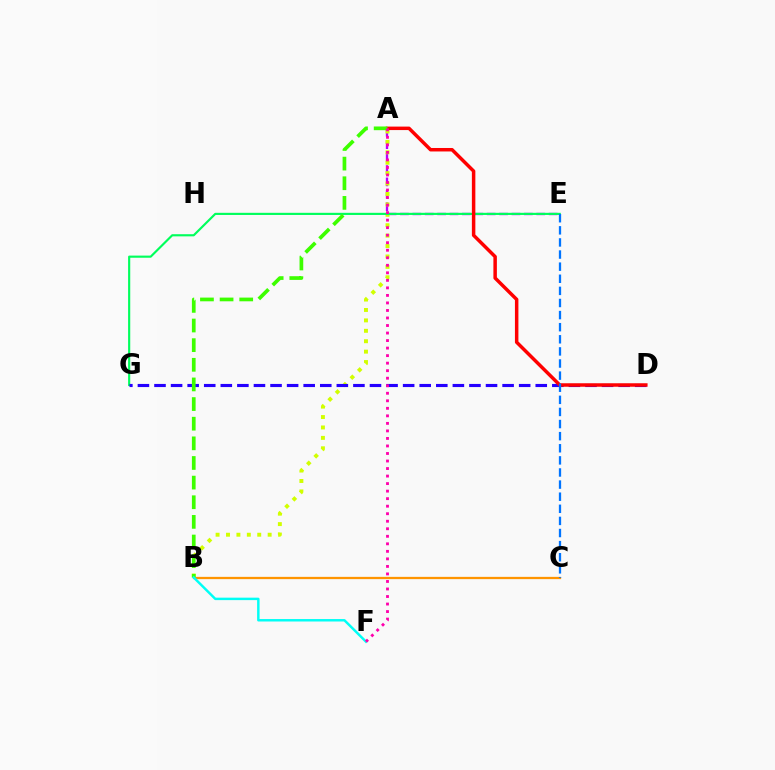{('A', 'E'): [{'color': '#b900ff', 'line_style': 'dashed', 'thickness': 1.68}], ('A', 'B'): [{'color': '#d1ff00', 'line_style': 'dotted', 'thickness': 2.83}, {'color': '#3dff00', 'line_style': 'dashed', 'thickness': 2.67}], ('E', 'G'): [{'color': '#00ff5c', 'line_style': 'solid', 'thickness': 1.55}], ('B', 'C'): [{'color': '#ff9400', 'line_style': 'solid', 'thickness': 1.64}], ('D', 'G'): [{'color': '#2500ff', 'line_style': 'dashed', 'thickness': 2.25}], ('A', 'D'): [{'color': '#ff0000', 'line_style': 'solid', 'thickness': 2.5}], ('B', 'F'): [{'color': '#00fff6', 'line_style': 'solid', 'thickness': 1.77}], ('A', 'F'): [{'color': '#ff00ac', 'line_style': 'dotted', 'thickness': 2.05}], ('C', 'E'): [{'color': '#0074ff', 'line_style': 'dashed', 'thickness': 1.64}]}